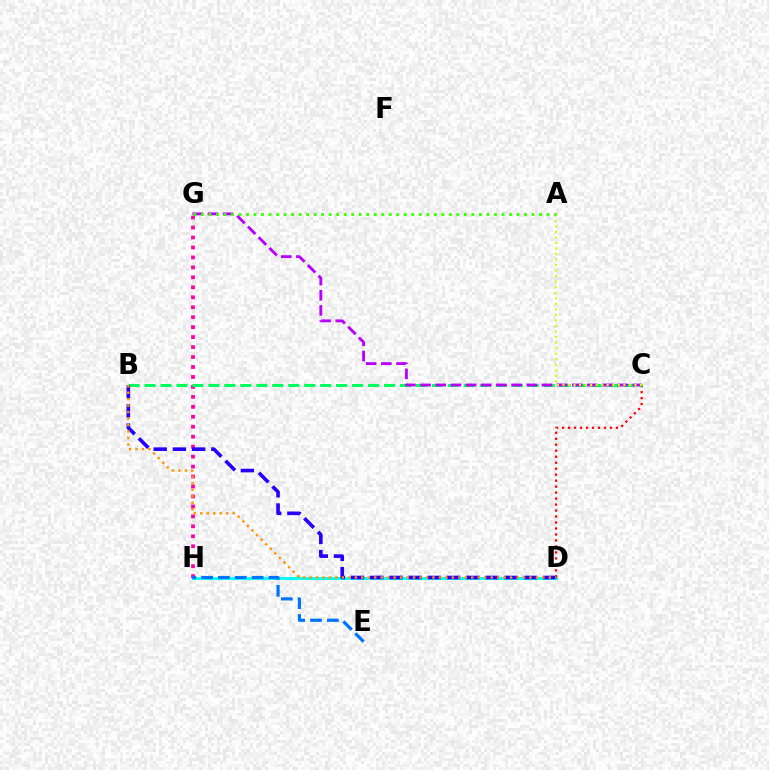{('D', 'H'): [{'color': '#00fff6', 'line_style': 'solid', 'thickness': 2.12}], ('C', 'D'): [{'color': '#ff0000', 'line_style': 'dotted', 'thickness': 1.63}], ('G', 'H'): [{'color': '#ff00ac', 'line_style': 'dotted', 'thickness': 2.71}], ('B', 'C'): [{'color': '#00ff5c', 'line_style': 'dashed', 'thickness': 2.17}], ('E', 'H'): [{'color': '#0074ff', 'line_style': 'dashed', 'thickness': 2.29}], ('B', 'D'): [{'color': '#2500ff', 'line_style': 'dashed', 'thickness': 2.61}, {'color': '#ff9400', 'line_style': 'dotted', 'thickness': 1.76}], ('C', 'G'): [{'color': '#b900ff', 'line_style': 'dashed', 'thickness': 2.06}], ('A', 'C'): [{'color': '#d1ff00', 'line_style': 'dotted', 'thickness': 1.5}], ('A', 'G'): [{'color': '#3dff00', 'line_style': 'dotted', 'thickness': 2.04}]}